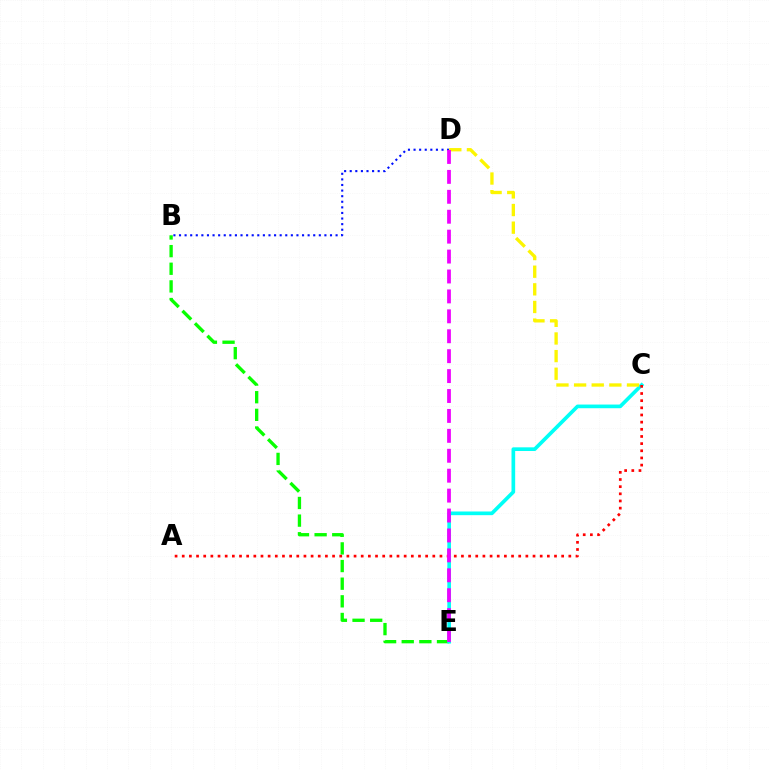{('B', 'E'): [{'color': '#08ff00', 'line_style': 'dashed', 'thickness': 2.4}], ('C', 'E'): [{'color': '#00fff6', 'line_style': 'solid', 'thickness': 2.65}], ('A', 'C'): [{'color': '#ff0000', 'line_style': 'dotted', 'thickness': 1.95}], ('B', 'D'): [{'color': '#0010ff', 'line_style': 'dotted', 'thickness': 1.52}], ('C', 'D'): [{'color': '#fcf500', 'line_style': 'dashed', 'thickness': 2.4}], ('D', 'E'): [{'color': '#ee00ff', 'line_style': 'dashed', 'thickness': 2.71}]}